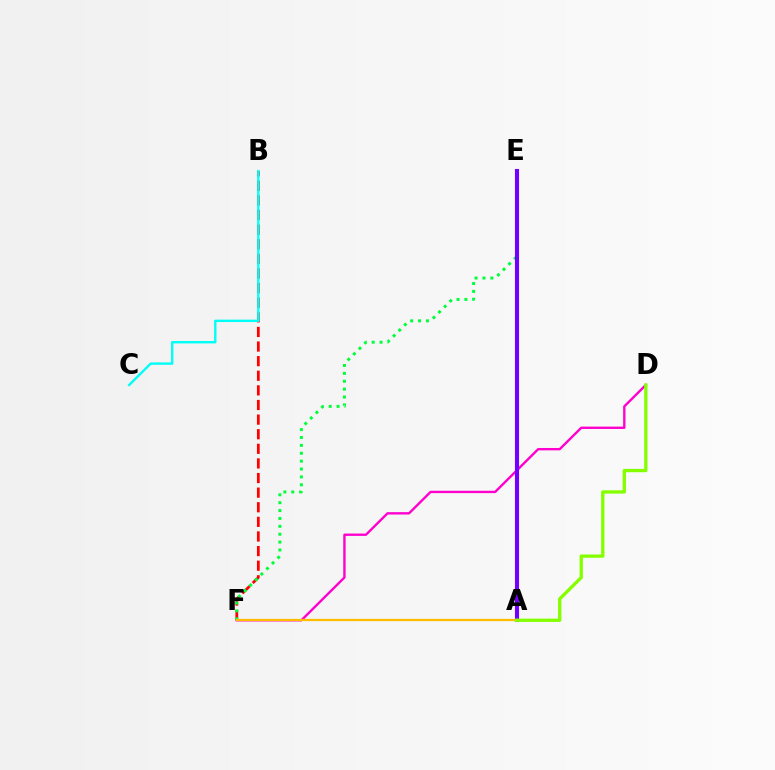{('B', 'F'): [{'color': '#ff0000', 'line_style': 'dashed', 'thickness': 1.98}], ('B', 'C'): [{'color': '#00fff6', 'line_style': 'solid', 'thickness': 1.72}], ('E', 'F'): [{'color': '#00ff39', 'line_style': 'dotted', 'thickness': 2.14}], ('A', 'E'): [{'color': '#004bff', 'line_style': 'solid', 'thickness': 2.68}, {'color': '#7200ff', 'line_style': 'solid', 'thickness': 2.94}], ('D', 'F'): [{'color': '#ff00cf', 'line_style': 'solid', 'thickness': 1.71}], ('A', 'F'): [{'color': '#ffbd00', 'line_style': 'solid', 'thickness': 1.63}], ('A', 'D'): [{'color': '#84ff00', 'line_style': 'solid', 'thickness': 2.38}]}